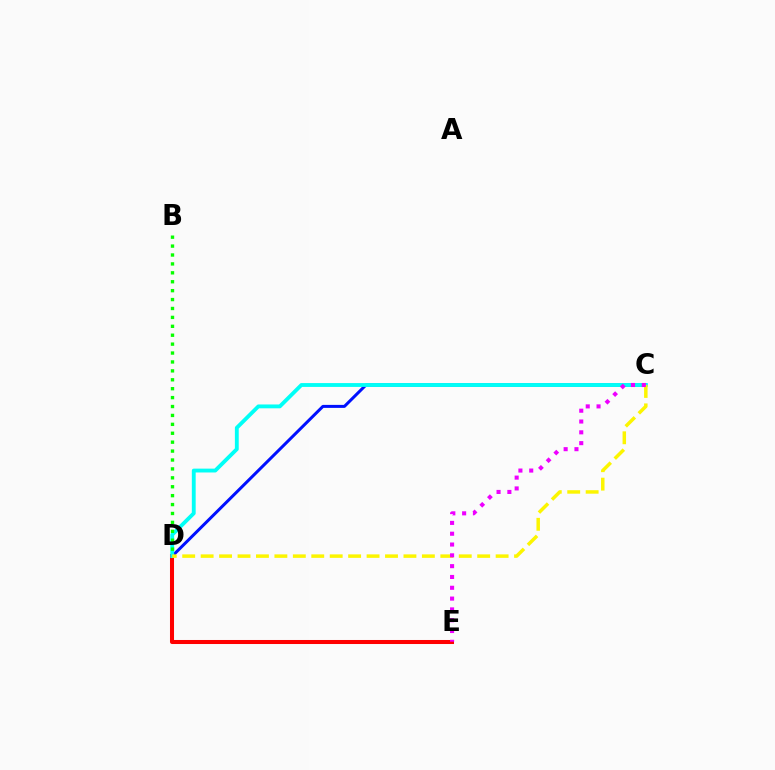{('C', 'D'): [{'color': '#0010ff', 'line_style': 'solid', 'thickness': 2.17}, {'color': '#00fff6', 'line_style': 'solid', 'thickness': 2.77}, {'color': '#fcf500', 'line_style': 'dashed', 'thickness': 2.5}], ('D', 'E'): [{'color': '#ff0000', 'line_style': 'solid', 'thickness': 2.91}], ('B', 'D'): [{'color': '#08ff00', 'line_style': 'dotted', 'thickness': 2.42}], ('C', 'E'): [{'color': '#ee00ff', 'line_style': 'dotted', 'thickness': 2.94}]}